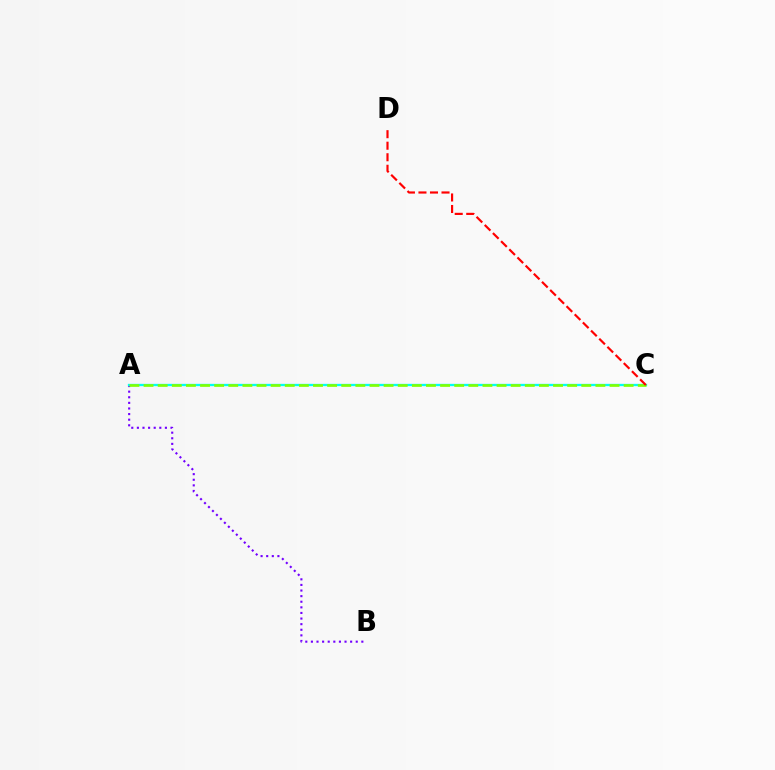{('A', 'B'): [{'color': '#7200ff', 'line_style': 'dotted', 'thickness': 1.52}], ('A', 'C'): [{'color': '#00fff6', 'line_style': 'solid', 'thickness': 1.66}, {'color': '#84ff00', 'line_style': 'dashed', 'thickness': 1.92}], ('C', 'D'): [{'color': '#ff0000', 'line_style': 'dashed', 'thickness': 1.57}]}